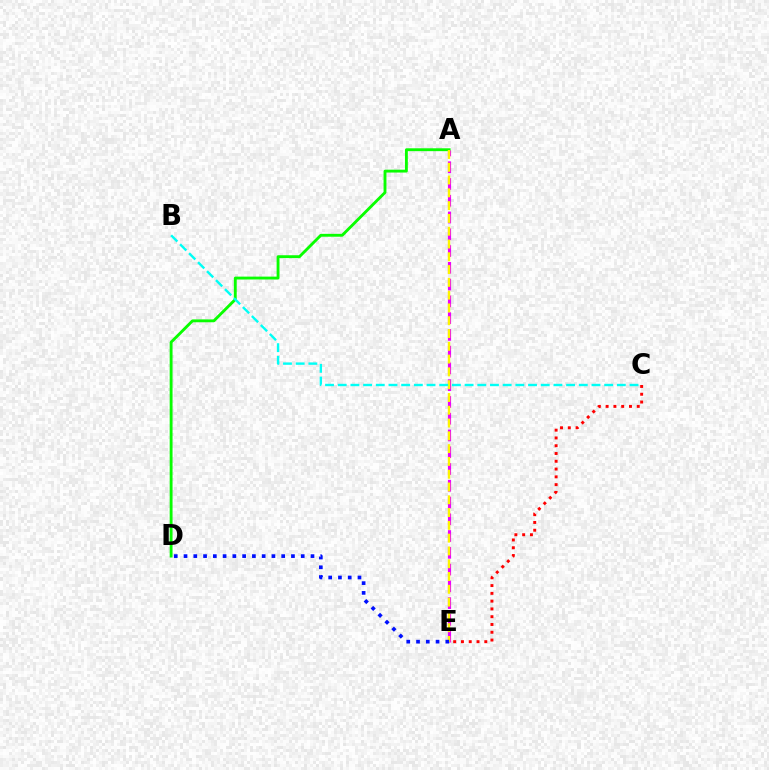{('A', 'D'): [{'color': '#08ff00', 'line_style': 'solid', 'thickness': 2.06}], ('C', 'E'): [{'color': '#ff0000', 'line_style': 'dotted', 'thickness': 2.11}], ('A', 'E'): [{'color': '#ee00ff', 'line_style': 'dashed', 'thickness': 2.28}, {'color': '#fcf500', 'line_style': 'dashed', 'thickness': 1.74}], ('B', 'C'): [{'color': '#00fff6', 'line_style': 'dashed', 'thickness': 1.72}], ('D', 'E'): [{'color': '#0010ff', 'line_style': 'dotted', 'thickness': 2.65}]}